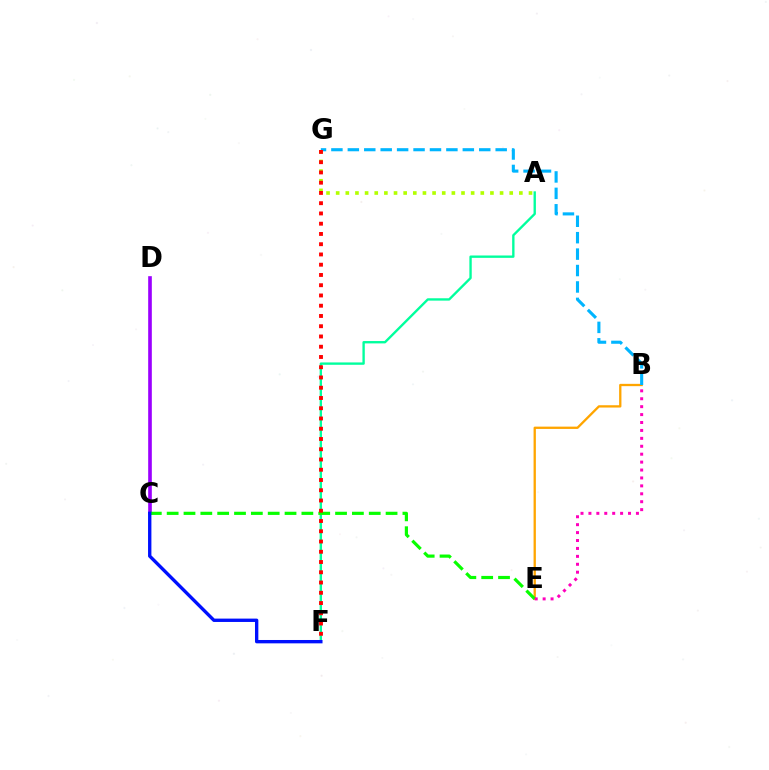{('B', 'E'): [{'color': '#ffa500', 'line_style': 'solid', 'thickness': 1.66}, {'color': '#ff00bd', 'line_style': 'dotted', 'thickness': 2.15}], ('B', 'G'): [{'color': '#00b5ff', 'line_style': 'dashed', 'thickness': 2.23}], ('C', 'D'): [{'color': '#9b00ff', 'line_style': 'solid', 'thickness': 2.62}], ('A', 'G'): [{'color': '#b3ff00', 'line_style': 'dotted', 'thickness': 2.62}], ('A', 'F'): [{'color': '#00ff9d', 'line_style': 'solid', 'thickness': 1.7}], ('C', 'E'): [{'color': '#08ff00', 'line_style': 'dashed', 'thickness': 2.29}], ('F', 'G'): [{'color': '#ff0000', 'line_style': 'dotted', 'thickness': 2.79}], ('C', 'F'): [{'color': '#0010ff', 'line_style': 'solid', 'thickness': 2.42}]}